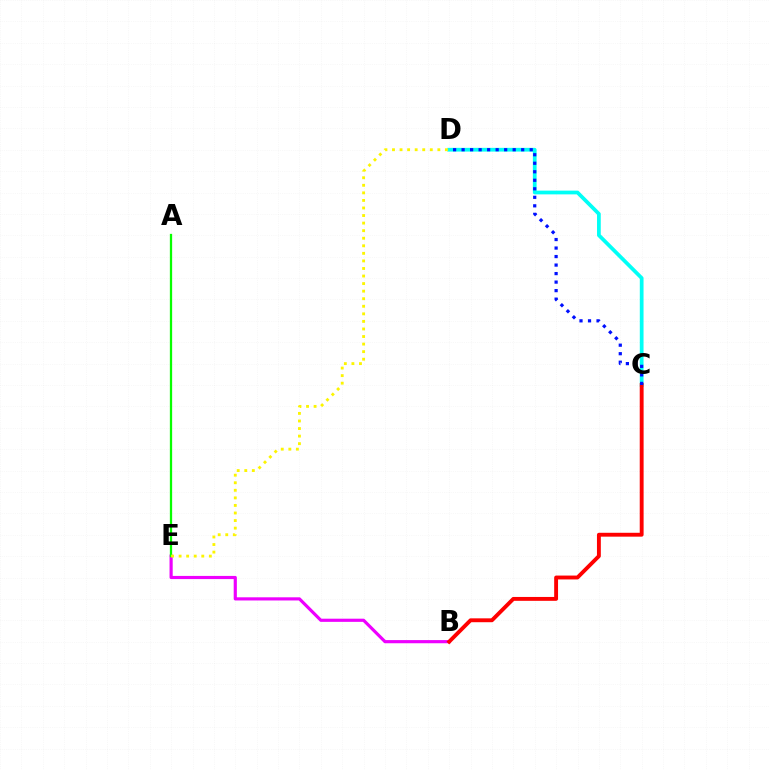{('C', 'D'): [{'color': '#00fff6', 'line_style': 'solid', 'thickness': 2.69}, {'color': '#0010ff', 'line_style': 'dotted', 'thickness': 2.31}], ('B', 'E'): [{'color': '#ee00ff', 'line_style': 'solid', 'thickness': 2.28}], ('B', 'C'): [{'color': '#ff0000', 'line_style': 'solid', 'thickness': 2.79}], ('A', 'E'): [{'color': '#08ff00', 'line_style': 'solid', 'thickness': 1.64}], ('D', 'E'): [{'color': '#fcf500', 'line_style': 'dotted', 'thickness': 2.05}]}